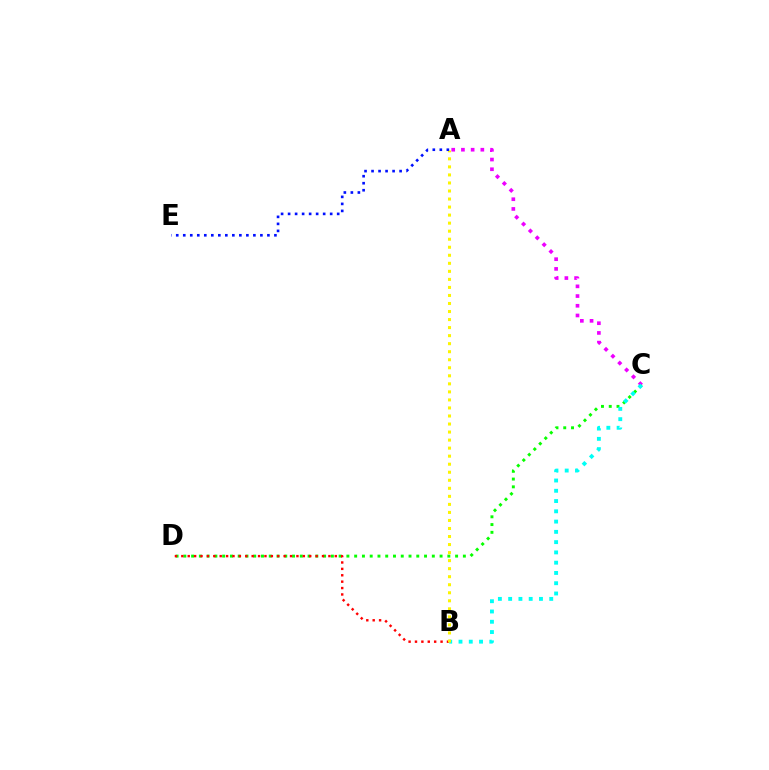{('A', 'C'): [{'color': '#ee00ff', 'line_style': 'dotted', 'thickness': 2.64}], ('C', 'D'): [{'color': '#08ff00', 'line_style': 'dotted', 'thickness': 2.11}], ('B', 'D'): [{'color': '#ff0000', 'line_style': 'dotted', 'thickness': 1.74}], ('B', 'C'): [{'color': '#00fff6', 'line_style': 'dotted', 'thickness': 2.79}], ('A', 'B'): [{'color': '#fcf500', 'line_style': 'dotted', 'thickness': 2.18}], ('A', 'E'): [{'color': '#0010ff', 'line_style': 'dotted', 'thickness': 1.91}]}